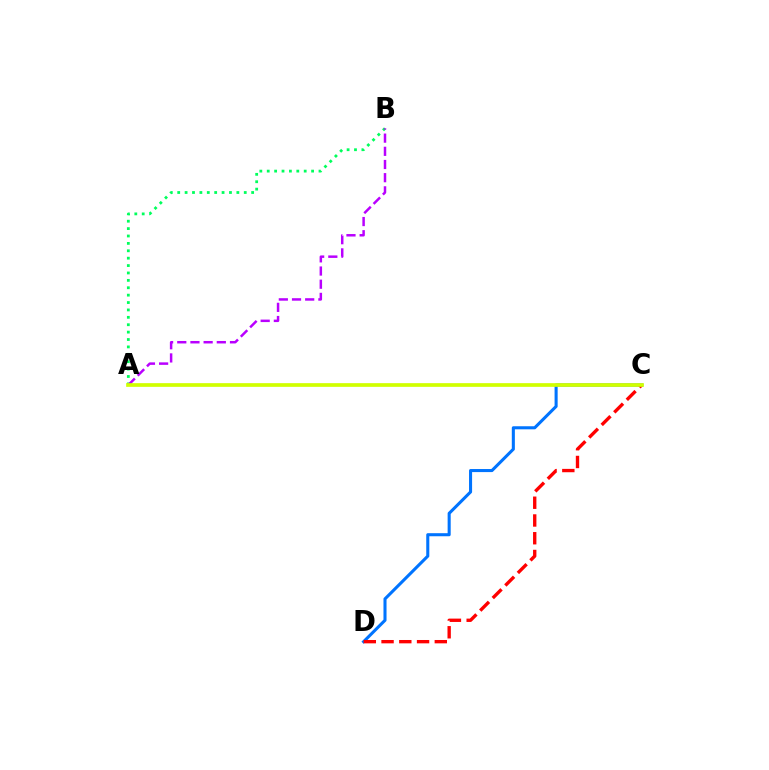{('C', 'D'): [{'color': '#0074ff', 'line_style': 'solid', 'thickness': 2.21}, {'color': '#ff0000', 'line_style': 'dashed', 'thickness': 2.41}], ('A', 'B'): [{'color': '#00ff5c', 'line_style': 'dotted', 'thickness': 2.01}, {'color': '#b900ff', 'line_style': 'dashed', 'thickness': 1.79}], ('A', 'C'): [{'color': '#d1ff00', 'line_style': 'solid', 'thickness': 2.66}]}